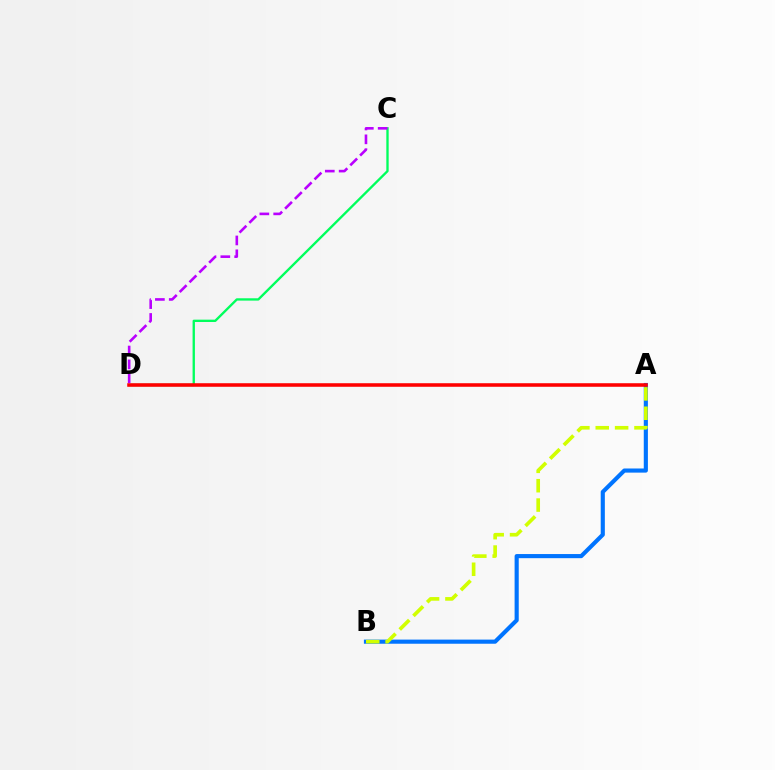{('C', 'D'): [{'color': '#00ff5c', 'line_style': 'solid', 'thickness': 1.69}, {'color': '#b900ff', 'line_style': 'dashed', 'thickness': 1.88}], ('A', 'B'): [{'color': '#0074ff', 'line_style': 'solid', 'thickness': 2.98}, {'color': '#d1ff00', 'line_style': 'dashed', 'thickness': 2.63}], ('A', 'D'): [{'color': '#ff0000', 'line_style': 'solid', 'thickness': 2.56}]}